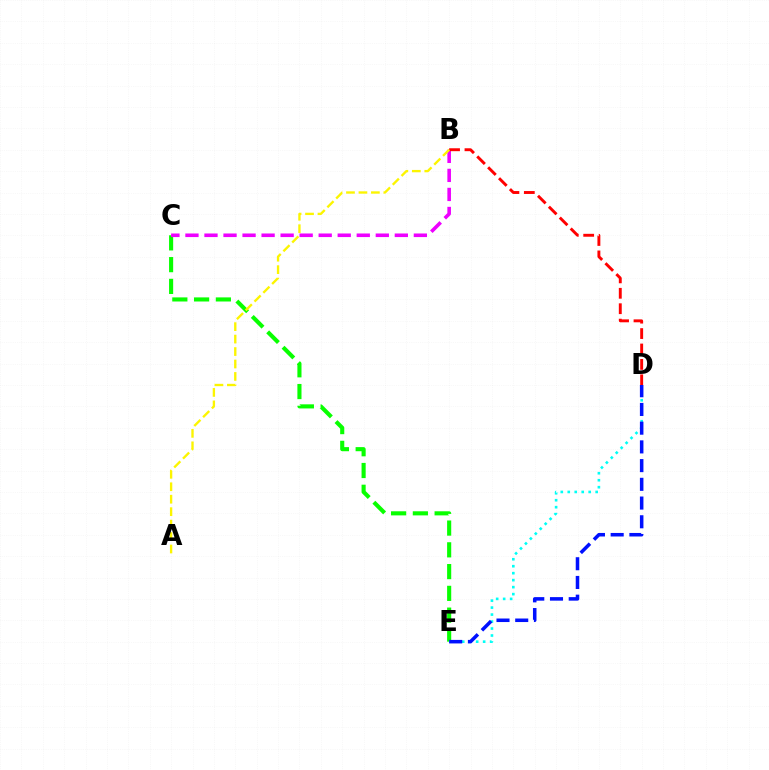{('C', 'E'): [{'color': '#08ff00', 'line_style': 'dashed', 'thickness': 2.96}], ('D', 'E'): [{'color': '#00fff6', 'line_style': 'dotted', 'thickness': 1.9}, {'color': '#0010ff', 'line_style': 'dashed', 'thickness': 2.54}], ('B', 'C'): [{'color': '#ee00ff', 'line_style': 'dashed', 'thickness': 2.59}], ('B', 'D'): [{'color': '#ff0000', 'line_style': 'dashed', 'thickness': 2.09}], ('A', 'B'): [{'color': '#fcf500', 'line_style': 'dashed', 'thickness': 1.69}]}